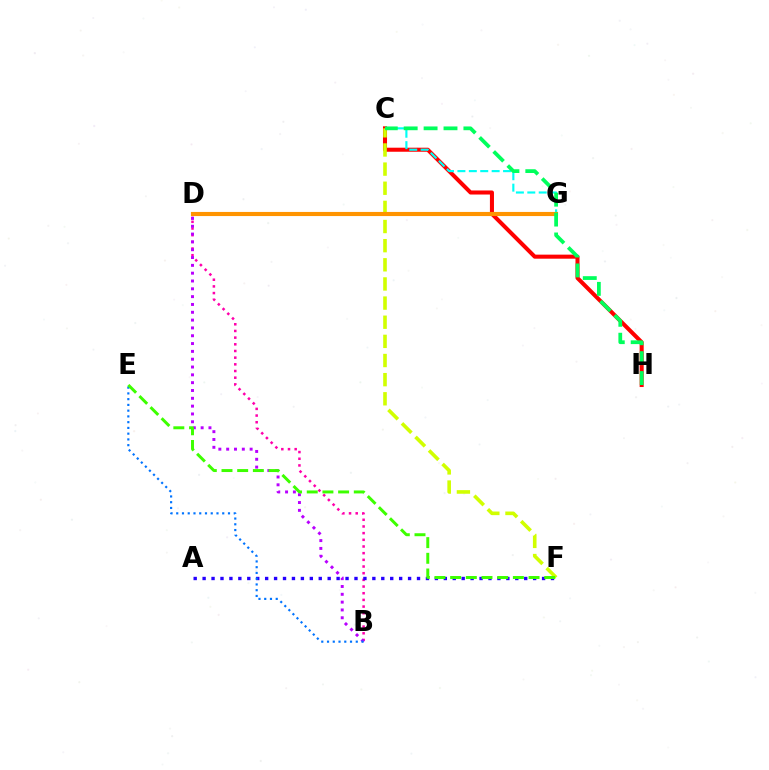{('C', 'H'): [{'color': '#ff0000', 'line_style': 'solid', 'thickness': 2.92}, {'color': '#00ff5c', 'line_style': 'dashed', 'thickness': 2.7}], ('B', 'D'): [{'color': '#ff00ac', 'line_style': 'dotted', 'thickness': 1.81}, {'color': '#b900ff', 'line_style': 'dotted', 'thickness': 2.12}], ('A', 'F'): [{'color': '#2500ff', 'line_style': 'dotted', 'thickness': 2.43}], ('C', 'F'): [{'color': '#d1ff00', 'line_style': 'dashed', 'thickness': 2.6}], ('C', 'G'): [{'color': '#00fff6', 'line_style': 'dashed', 'thickness': 1.55}], ('B', 'E'): [{'color': '#0074ff', 'line_style': 'dotted', 'thickness': 1.56}], ('E', 'F'): [{'color': '#3dff00', 'line_style': 'dashed', 'thickness': 2.13}], ('D', 'G'): [{'color': '#ff9400', 'line_style': 'solid', 'thickness': 2.97}]}